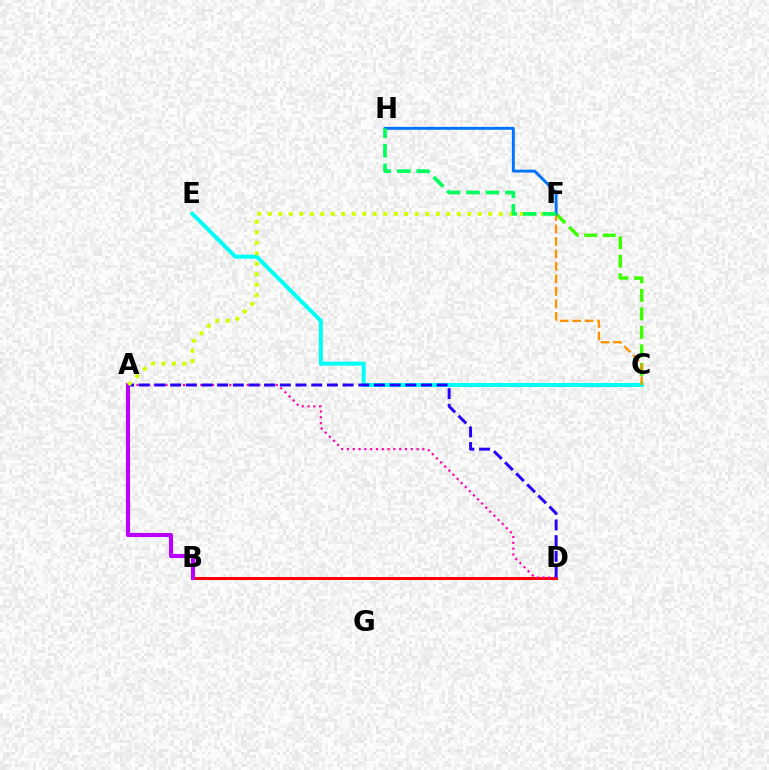{('C', 'F'): [{'color': '#3dff00', 'line_style': 'dashed', 'thickness': 2.51}, {'color': '#ff9400', 'line_style': 'dashed', 'thickness': 1.7}], ('C', 'E'): [{'color': '#00fff6', 'line_style': 'solid', 'thickness': 2.88}], ('B', 'D'): [{'color': '#ff0000', 'line_style': 'solid', 'thickness': 2.16}], ('A', 'D'): [{'color': '#ff00ac', 'line_style': 'dotted', 'thickness': 1.58}, {'color': '#2500ff', 'line_style': 'dashed', 'thickness': 2.13}], ('A', 'B'): [{'color': '#b900ff', 'line_style': 'solid', 'thickness': 2.96}], ('A', 'F'): [{'color': '#d1ff00', 'line_style': 'dotted', 'thickness': 2.85}], ('F', 'H'): [{'color': '#0074ff', 'line_style': 'solid', 'thickness': 2.09}, {'color': '#00ff5c', 'line_style': 'dashed', 'thickness': 2.65}]}